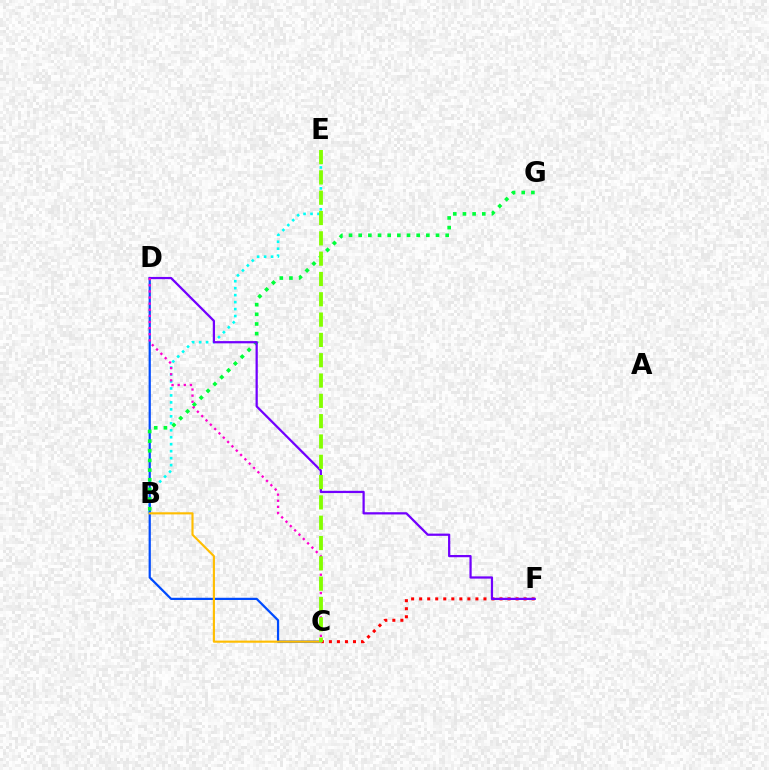{('B', 'E'): [{'color': '#00fff6', 'line_style': 'dotted', 'thickness': 1.89}], ('C', 'F'): [{'color': '#ff0000', 'line_style': 'dotted', 'thickness': 2.18}], ('C', 'D'): [{'color': '#004bff', 'line_style': 'solid', 'thickness': 1.61}, {'color': '#ff00cf', 'line_style': 'dotted', 'thickness': 1.66}], ('B', 'C'): [{'color': '#ffbd00', 'line_style': 'solid', 'thickness': 1.54}], ('B', 'G'): [{'color': '#00ff39', 'line_style': 'dotted', 'thickness': 2.63}], ('D', 'F'): [{'color': '#7200ff', 'line_style': 'solid', 'thickness': 1.61}], ('C', 'E'): [{'color': '#84ff00', 'line_style': 'dashed', 'thickness': 2.76}]}